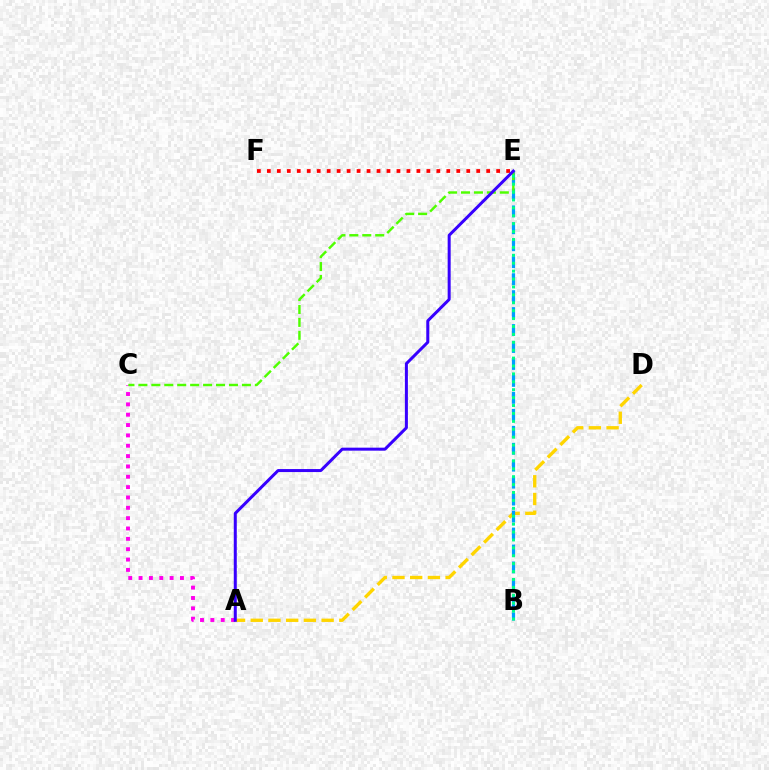{('E', 'F'): [{'color': '#ff0000', 'line_style': 'dotted', 'thickness': 2.71}], ('A', 'D'): [{'color': '#ffd500', 'line_style': 'dashed', 'thickness': 2.41}], ('B', 'E'): [{'color': '#009eff', 'line_style': 'dashed', 'thickness': 2.3}, {'color': '#00ff86', 'line_style': 'dotted', 'thickness': 2.15}], ('A', 'C'): [{'color': '#ff00ed', 'line_style': 'dotted', 'thickness': 2.81}], ('C', 'E'): [{'color': '#4fff00', 'line_style': 'dashed', 'thickness': 1.76}], ('A', 'E'): [{'color': '#3700ff', 'line_style': 'solid', 'thickness': 2.16}]}